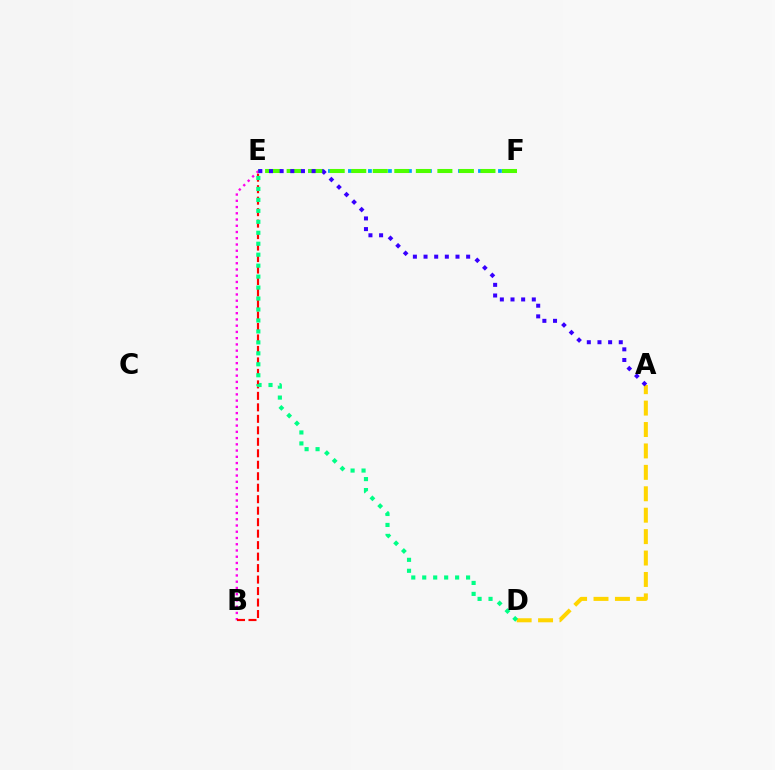{('E', 'F'): [{'color': '#009eff', 'line_style': 'dotted', 'thickness': 2.72}, {'color': '#4fff00', 'line_style': 'dashed', 'thickness': 2.93}], ('B', 'E'): [{'color': '#ff00ed', 'line_style': 'dotted', 'thickness': 1.7}, {'color': '#ff0000', 'line_style': 'dashed', 'thickness': 1.56}], ('A', 'D'): [{'color': '#ffd500', 'line_style': 'dashed', 'thickness': 2.91}], ('A', 'E'): [{'color': '#3700ff', 'line_style': 'dotted', 'thickness': 2.89}], ('D', 'E'): [{'color': '#00ff86', 'line_style': 'dotted', 'thickness': 2.98}]}